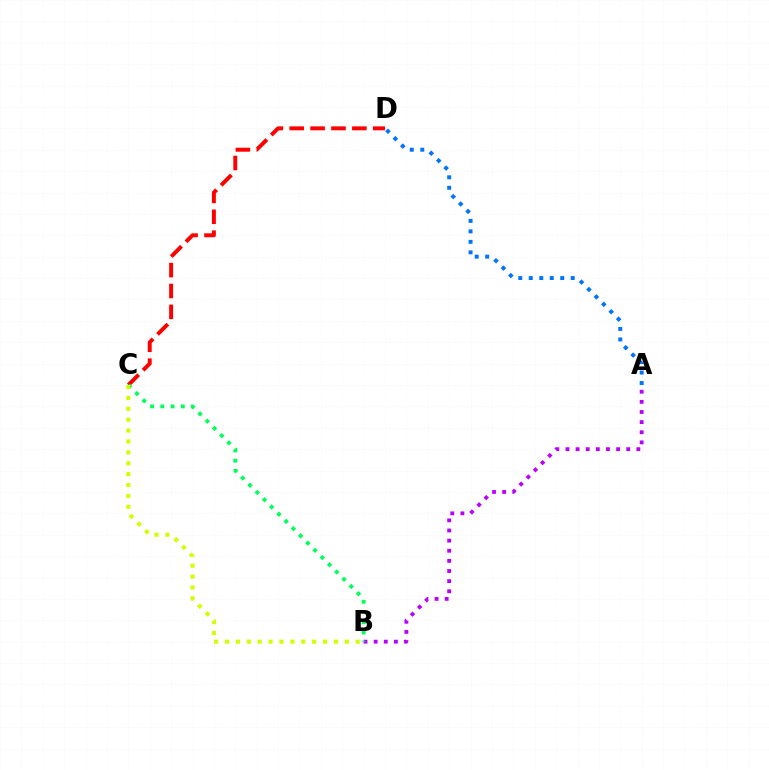{('C', 'D'): [{'color': '#ff0000', 'line_style': 'dashed', 'thickness': 2.84}], ('A', 'B'): [{'color': '#b900ff', 'line_style': 'dotted', 'thickness': 2.75}], ('A', 'D'): [{'color': '#0074ff', 'line_style': 'dotted', 'thickness': 2.85}], ('B', 'C'): [{'color': '#00ff5c', 'line_style': 'dotted', 'thickness': 2.78}, {'color': '#d1ff00', 'line_style': 'dotted', 'thickness': 2.96}]}